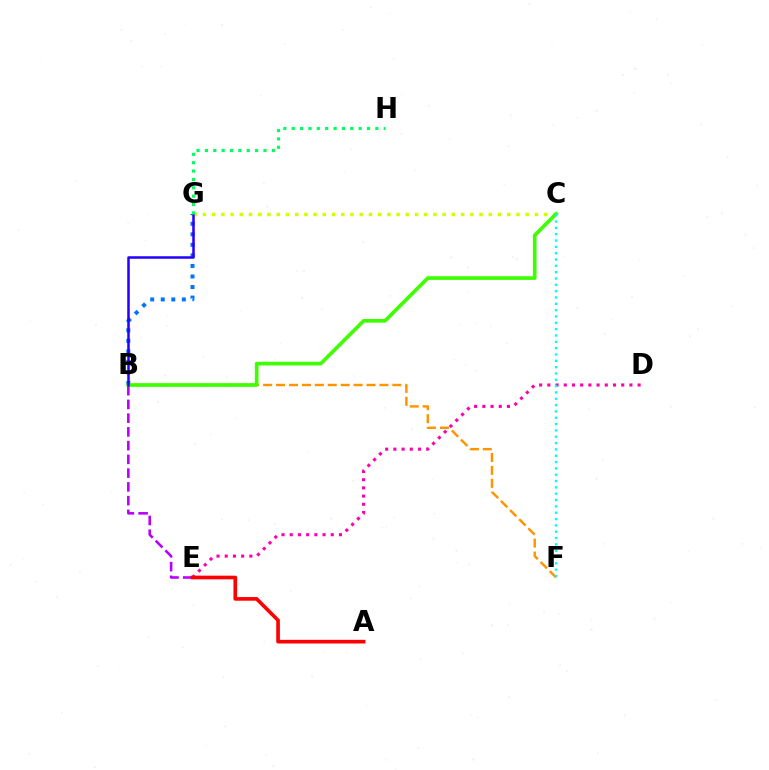{('D', 'E'): [{'color': '#ff00ac', 'line_style': 'dotted', 'thickness': 2.23}], ('B', 'G'): [{'color': '#0074ff', 'line_style': 'dotted', 'thickness': 2.86}, {'color': '#2500ff', 'line_style': 'solid', 'thickness': 1.81}], ('C', 'G'): [{'color': '#d1ff00', 'line_style': 'dotted', 'thickness': 2.51}], ('B', 'E'): [{'color': '#b900ff', 'line_style': 'dashed', 'thickness': 1.87}], ('B', 'F'): [{'color': '#ff9400', 'line_style': 'dashed', 'thickness': 1.76}], ('B', 'C'): [{'color': '#3dff00', 'line_style': 'solid', 'thickness': 2.63}], ('A', 'E'): [{'color': '#ff0000', 'line_style': 'solid', 'thickness': 2.63}], ('C', 'F'): [{'color': '#00fff6', 'line_style': 'dotted', 'thickness': 1.72}], ('G', 'H'): [{'color': '#00ff5c', 'line_style': 'dotted', 'thickness': 2.27}]}